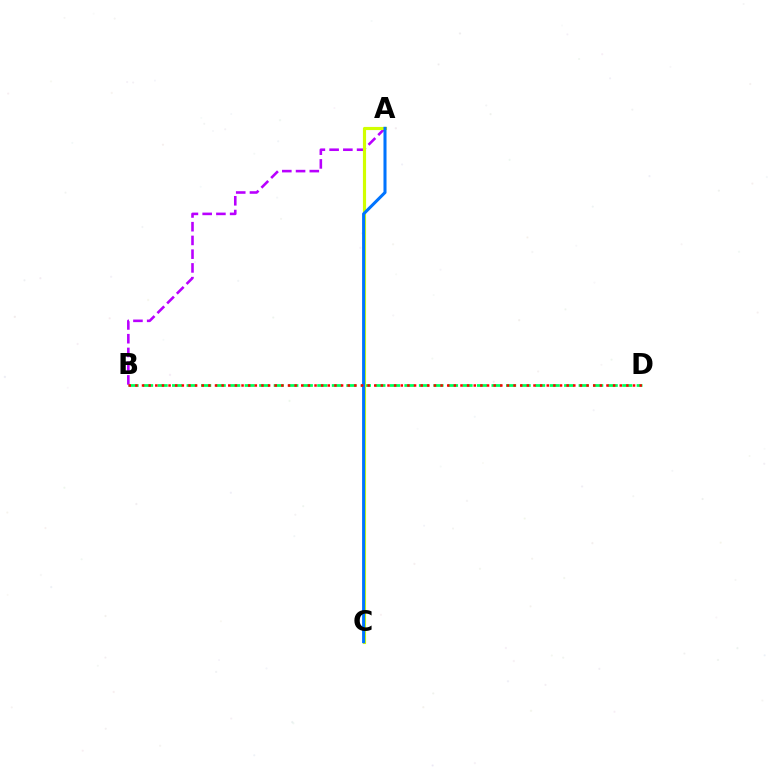{('B', 'D'): [{'color': '#00ff5c', 'line_style': 'dashed', 'thickness': 1.97}, {'color': '#ff0000', 'line_style': 'dotted', 'thickness': 1.8}], ('A', 'B'): [{'color': '#b900ff', 'line_style': 'dashed', 'thickness': 1.87}], ('A', 'C'): [{'color': '#d1ff00', 'line_style': 'solid', 'thickness': 2.27}, {'color': '#0074ff', 'line_style': 'solid', 'thickness': 2.19}]}